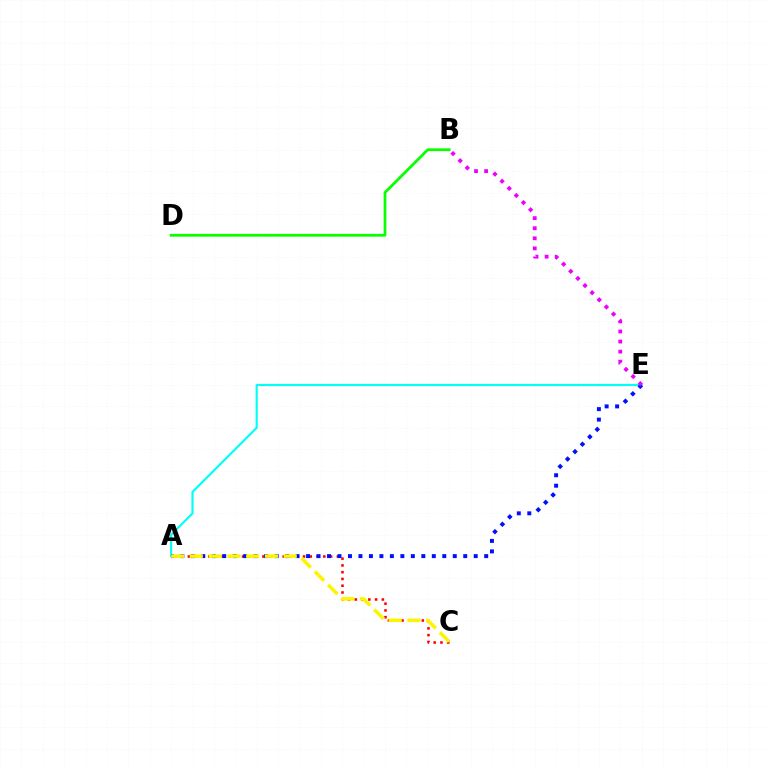{('A', 'C'): [{'color': '#ff0000', 'line_style': 'dotted', 'thickness': 1.84}, {'color': '#fcf500', 'line_style': 'dashed', 'thickness': 2.55}], ('A', 'E'): [{'color': '#00fff6', 'line_style': 'solid', 'thickness': 1.56}, {'color': '#0010ff', 'line_style': 'dotted', 'thickness': 2.85}], ('B', 'E'): [{'color': '#ee00ff', 'line_style': 'dotted', 'thickness': 2.74}], ('B', 'D'): [{'color': '#08ff00', 'line_style': 'solid', 'thickness': 1.99}]}